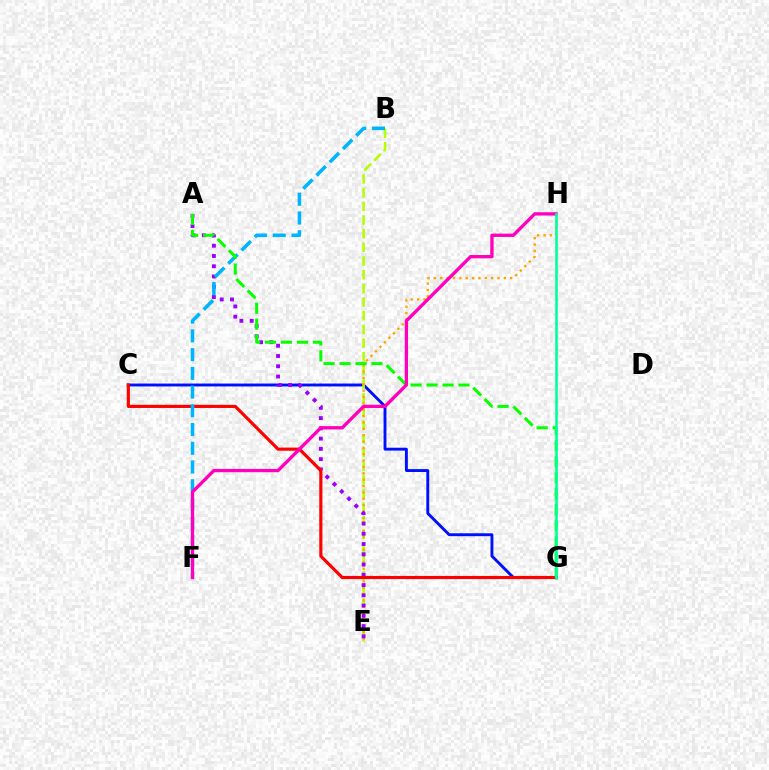{('C', 'G'): [{'color': '#0010ff', 'line_style': 'solid', 'thickness': 2.09}, {'color': '#ff0000', 'line_style': 'solid', 'thickness': 2.27}], ('B', 'E'): [{'color': '#b3ff00', 'line_style': 'dashed', 'thickness': 1.86}], ('E', 'H'): [{'color': '#ffa500', 'line_style': 'dotted', 'thickness': 1.73}], ('A', 'E'): [{'color': '#9b00ff', 'line_style': 'dotted', 'thickness': 2.79}], ('B', 'F'): [{'color': '#00b5ff', 'line_style': 'dashed', 'thickness': 2.54}], ('A', 'G'): [{'color': '#08ff00', 'line_style': 'dashed', 'thickness': 2.17}], ('F', 'H'): [{'color': '#ff00bd', 'line_style': 'solid', 'thickness': 2.39}], ('G', 'H'): [{'color': '#00ff9d', 'line_style': 'solid', 'thickness': 1.88}]}